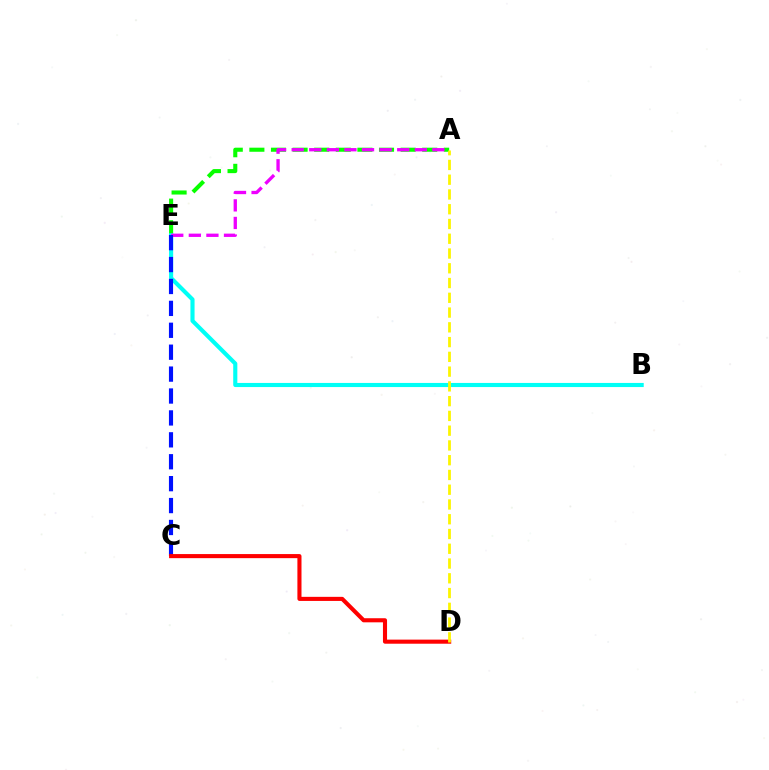{('A', 'E'): [{'color': '#08ff00', 'line_style': 'dashed', 'thickness': 2.94}, {'color': '#ee00ff', 'line_style': 'dashed', 'thickness': 2.39}], ('B', 'E'): [{'color': '#00fff6', 'line_style': 'solid', 'thickness': 2.96}], ('C', 'E'): [{'color': '#0010ff', 'line_style': 'dashed', 'thickness': 2.98}], ('C', 'D'): [{'color': '#ff0000', 'line_style': 'solid', 'thickness': 2.95}], ('A', 'D'): [{'color': '#fcf500', 'line_style': 'dashed', 'thickness': 2.01}]}